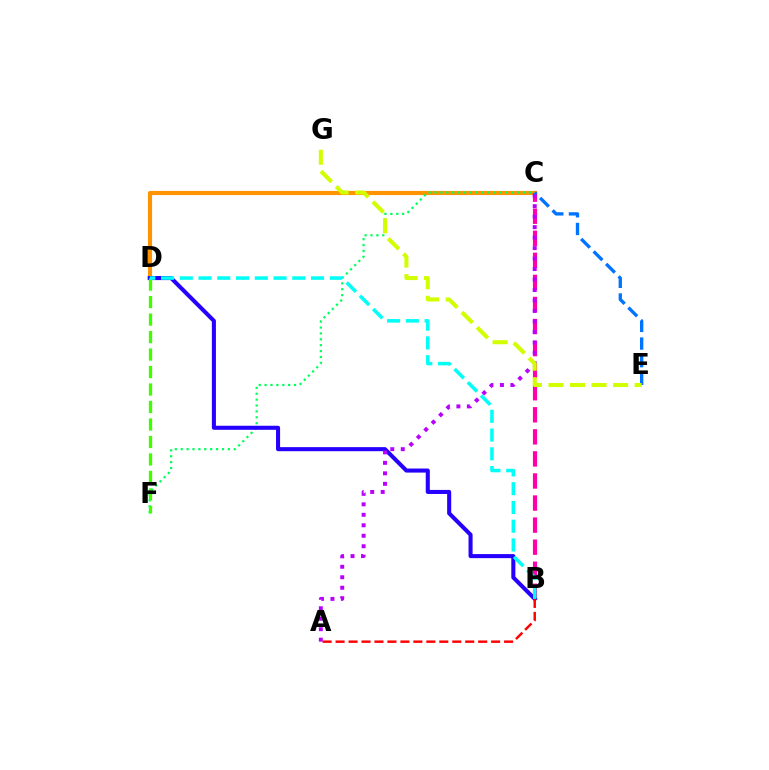{('C', 'D'): [{'color': '#ff9400', 'line_style': 'solid', 'thickness': 2.97}], ('B', 'C'): [{'color': '#ff00ac', 'line_style': 'dashed', 'thickness': 3.0}], ('C', 'F'): [{'color': '#00ff5c', 'line_style': 'dotted', 'thickness': 1.6}], ('B', 'D'): [{'color': '#2500ff', 'line_style': 'solid', 'thickness': 2.92}, {'color': '#00fff6', 'line_style': 'dashed', 'thickness': 2.55}], ('A', 'C'): [{'color': '#b900ff', 'line_style': 'dotted', 'thickness': 2.85}], ('D', 'F'): [{'color': '#3dff00', 'line_style': 'dashed', 'thickness': 2.38}], ('A', 'B'): [{'color': '#ff0000', 'line_style': 'dashed', 'thickness': 1.76}], ('C', 'E'): [{'color': '#0074ff', 'line_style': 'dashed', 'thickness': 2.4}], ('E', 'G'): [{'color': '#d1ff00', 'line_style': 'dashed', 'thickness': 2.93}]}